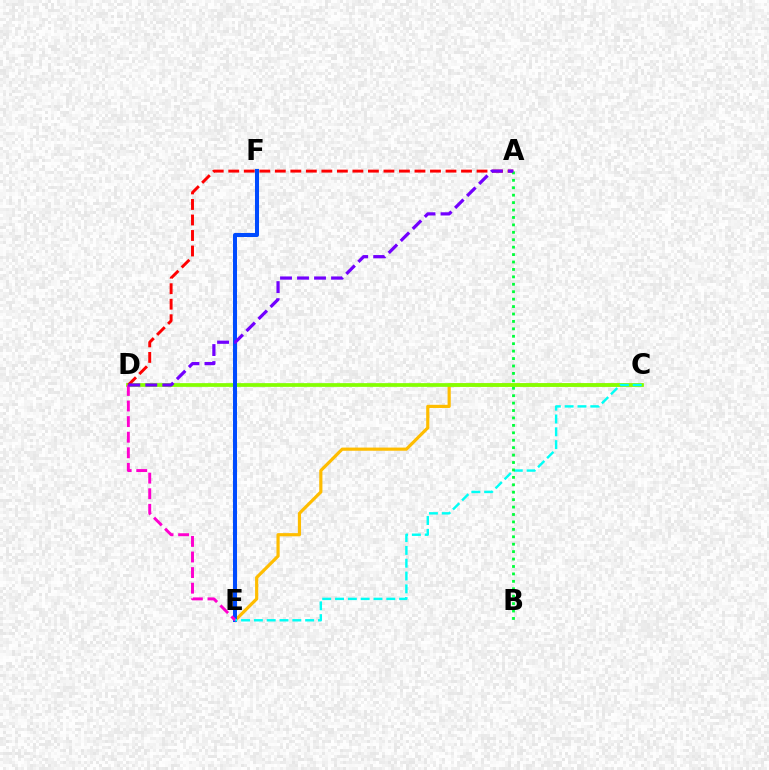{('C', 'E'): [{'color': '#ffbd00', 'line_style': 'solid', 'thickness': 2.29}, {'color': '#00fff6', 'line_style': 'dashed', 'thickness': 1.74}], ('C', 'D'): [{'color': '#84ff00', 'line_style': 'solid', 'thickness': 2.68}], ('E', 'F'): [{'color': '#004bff', 'line_style': 'solid', 'thickness': 2.91}], ('D', 'E'): [{'color': '#ff00cf', 'line_style': 'dashed', 'thickness': 2.12}], ('A', 'D'): [{'color': '#ff0000', 'line_style': 'dashed', 'thickness': 2.11}, {'color': '#7200ff', 'line_style': 'dashed', 'thickness': 2.31}], ('A', 'B'): [{'color': '#00ff39', 'line_style': 'dotted', 'thickness': 2.02}]}